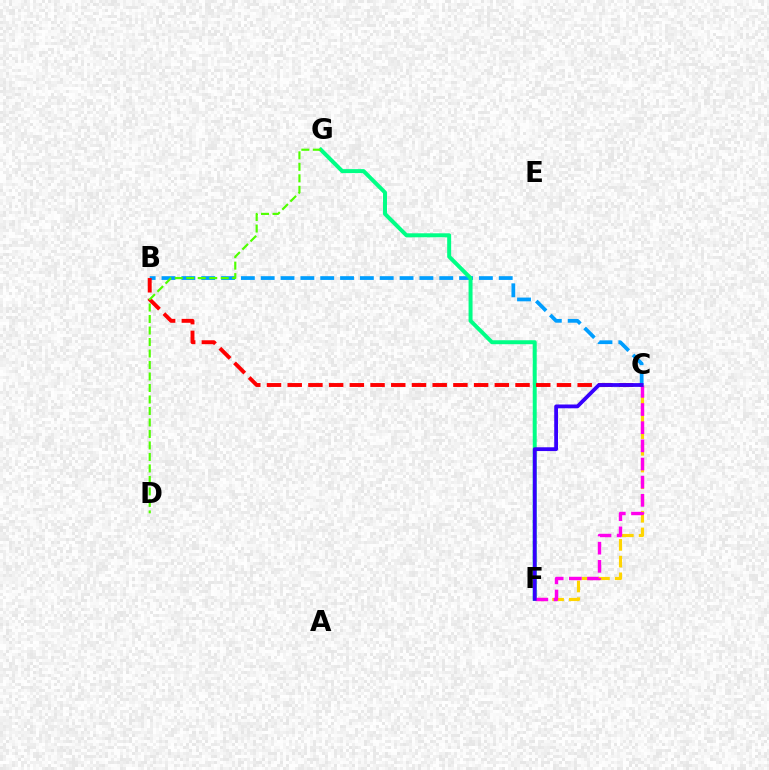{('C', 'F'): [{'color': '#ffd500', 'line_style': 'dashed', 'thickness': 2.27}, {'color': '#ff00ed', 'line_style': 'dashed', 'thickness': 2.47}, {'color': '#3700ff', 'line_style': 'solid', 'thickness': 2.72}], ('B', 'C'): [{'color': '#009eff', 'line_style': 'dashed', 'thickness': 2.69}, {'color': '#ff0000', 'line_style': 'dashed', 'thickness': 2.81}], ('F', 'G'): [{'color': '#00ff86', 'line_style': 'solid', 'thickness': 2.86}], ('D', 'G'): [{'color': '#4fff00', 'line_style': 'dashed', 'thickness': 1.56}]}